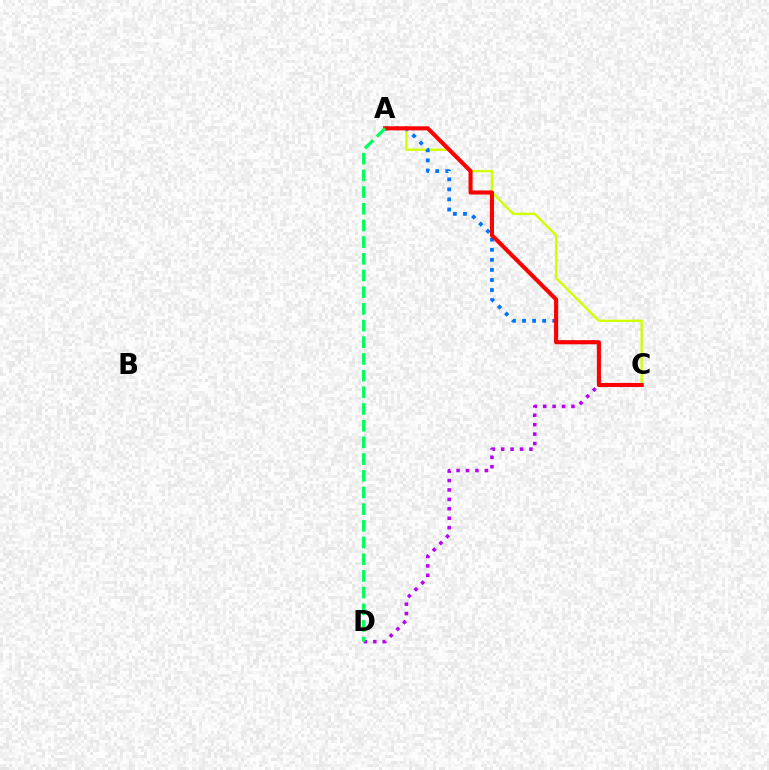{('A', 'C'): [{'color': '#d1ff00', 'line_style': 'solid', 'thickness': 1.69}, {'color': '#0074ff', 'line_style': 'dotted', 'thickness': 2.74}, {'color': '#ff0000', 'line_style': 'solid', 'thickness': 2.94}], ('C', 'D'): [{'color': '#b900ff', 'line_style': 'dotted', 'thickness': 2.56}], ('A', 'D'): [{'color': '#00ff5c', 'line_style': 'dashed', 'thickness': 2.27}]}